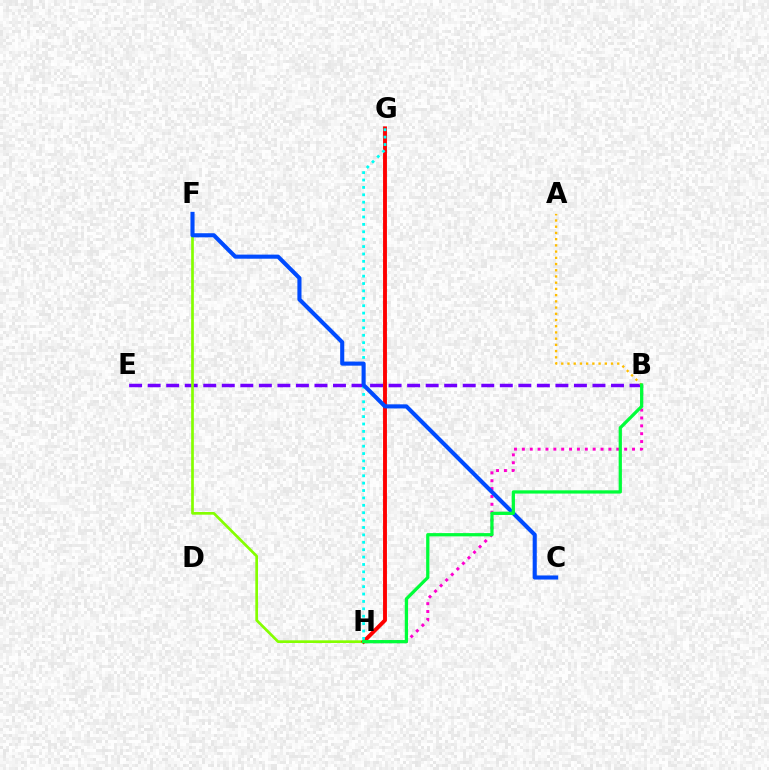{('B', 'H'): [{'color': '#ff00cf', 'line_style': 'dotted', 'thickness': 2.14}, {'color': '#00ff39', 'line_style': 'solid', 'thickness': 2.34}], ('B', 'E'): [{'color': '#7200ff', 'line_style': 'dashed', 'thickness': 2.52}], ('F', 'H'): [{'color': '#84ff00', 'line_style': 'solid', 'thickness': 1.94}], ('G', 'H'): [{'color': '#ff0000', 'line_style': 'solid', 'thickness': 2.8}, {'color': '#00fff6', 'line_style': 'dotted', 'thickness': 2.01}], ('C', 'F'): [{'color': '#004bff', 'line_style': 'solid', 'thickness': 2.95}], ('A', 'B'): [{'color': '#ffbd00', 'line_style': 'dotted', 'thickness': 1.69}]}